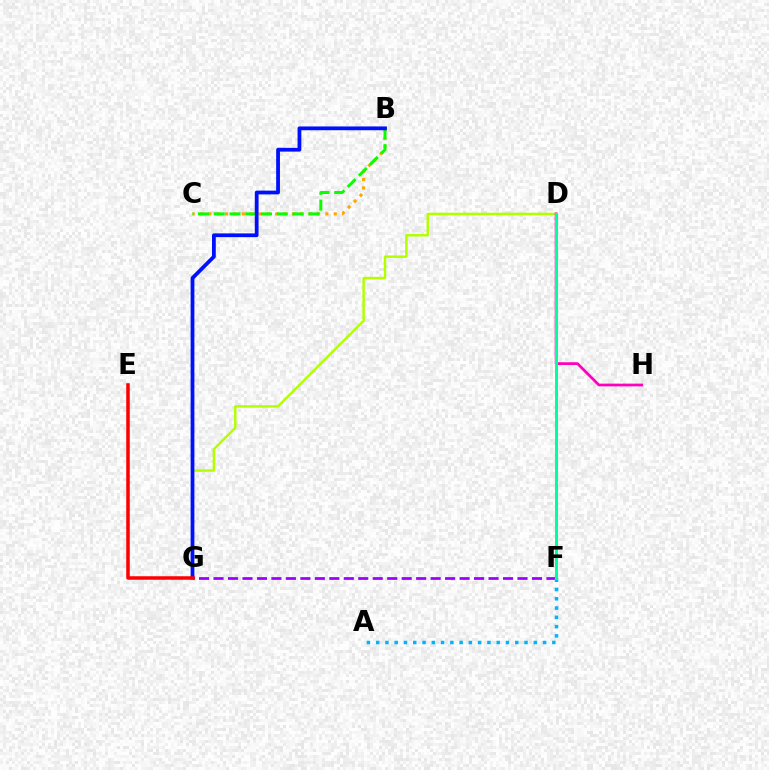{('F', 'G'): [{'color': '#9b00ff', 'line_style': 'dashed', 'thickness': 1.97}], ('A', 'F'): [{'color': '#00b5ff', 'line_style': 'dotted', 'thickness': 2.52}], ('B', 'C'): [{'color': '#ffa500', 'line_style': 'dotted', 'thickness': 2.27}, {'color': '#08ff00', 'line_style': 'dashed', 'thickness': 2.14}], ('D', 'G'): [{'color': '#b3ff00', 'line_style': 'solid', 'thickness': 1.78}], ('D', 'H'): [{'color': '#ff00bd', 'line_style': 'solid', 'thickness': 1.98}], ('B', 'G'): [{'color': '#0010ff', 'line_style': 'solid', 'thickness': 2.72}], ('D', 'F'): [{'color': '#00ff9d', 'line_style': 'solid', 'thickness': 2.17}], ('E', 'G'): [{'color': '#ff0000', 'line_style': 'solid', 'thickness': 2.53}]}